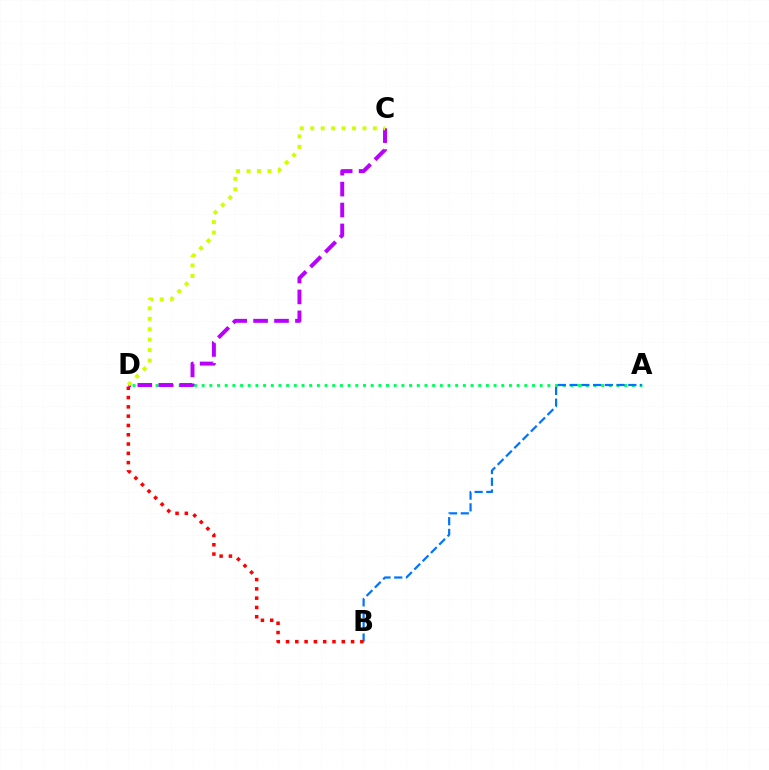{('A', 'D'): [{'color': '#00ff5c', 'line_style': 'dotted', 'thickness': 2.09}], ('C', 'D'): [{'color': '#b900ff', 'line_style': 'dashed', 'thickness': 2.84}, {'color': '#d1ff00', 'line_style': 'dotted', 'thickness': 2.84}], ('A', 'B'): [{'color': '#0074ff', 'line_style': 'dashed', 'thickness': 1.59}], ('B', 'D'): [{'color': '#ff0000', 'line_style': 'dotted', 'thickness': 2.53}]}